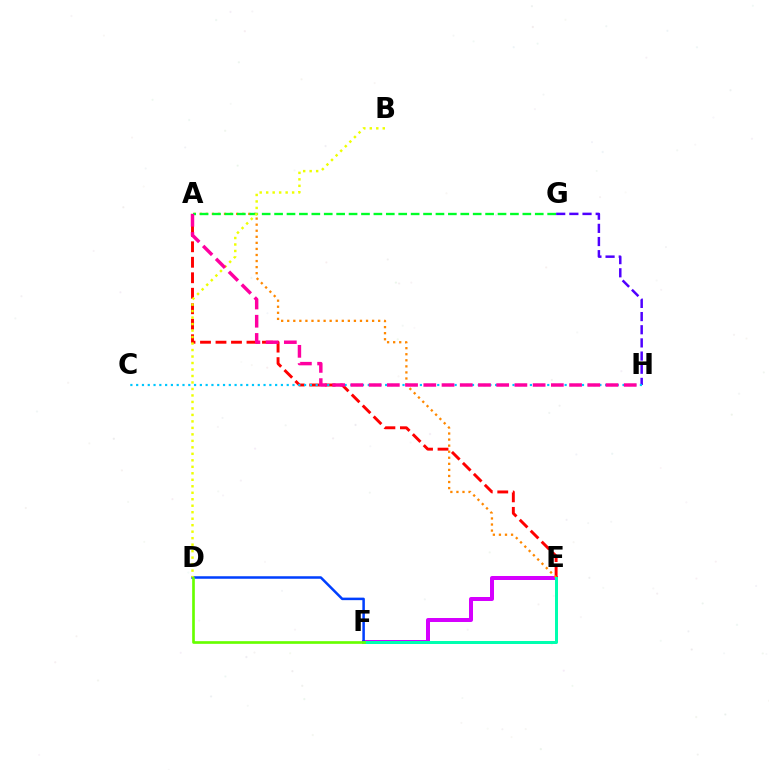{('E', 'F'): [{'color': '#d600ff', 'line_style': 'solid', 'thickness': 2.88}, {'color': '#00ffaf', 'line_style': 'solid', 'thickness': 2.16}], ('G', 'H'): [{'color': '#4f00ff', 'line_style': 'dashed', 'thickness': 1.79}], ('A', 'E'): [{'color': '#ff0000', 'line_style': 'dashed', 'thickness': 2.1}, {'color': '#ff8800', 'line_style': 'dotted', 'thickness': 1.65}], ('D', 'F'): [{'color': '#003fff', 'line_style': 'solid', 'thickness': 1.81}, {'color': '#66ff00', 'line_style': 'solid', 'thickness': 1.93}], ('A', 'G'): [{'color': '#00ff27', 'line_style': 'dashed', 'thickness': 1.69}], ('B', 'D'): [{'color': '#eeff00', 'line_style': 'dotted', 'thickness': 1.76}], ('C', 'H'): [{'color': '#00c7ff', 'line_style': 'dotted', 'thickness': 1.57}], ('A', 'H'): [{'color': '#ff00a0', 'line_style': 'dashed', 'thickness': 2.48}]}